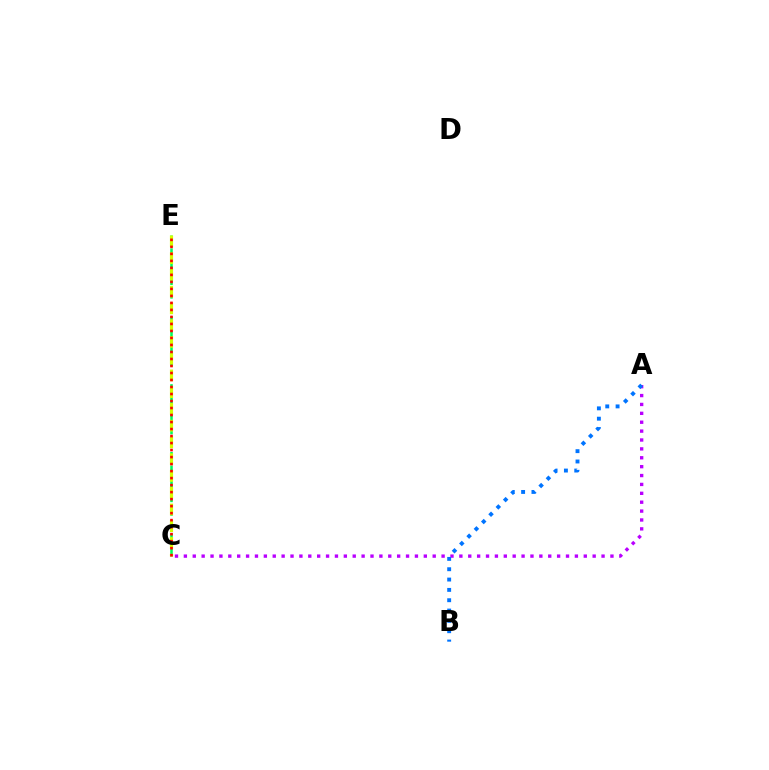{('C', 'E'): [{'color': '#00ff5c', 'line_style': 'dashed', 'thickness': 1.84}, {'color': '#d1ff00', 'line_style': 'dashed', 'thickness': 2.28}, {'color': '#ff0000', 'line_style': 'dotted', 'thickness': 1.9}], ('A', 'C'): [{'color': '#b900ff', 'line_style': 'dotted', 'thickness': 2.41}], ('A', 'B'): [{'color': '#0074ff', 'line_style': 'dotted', 'thickness': 2.81}]}